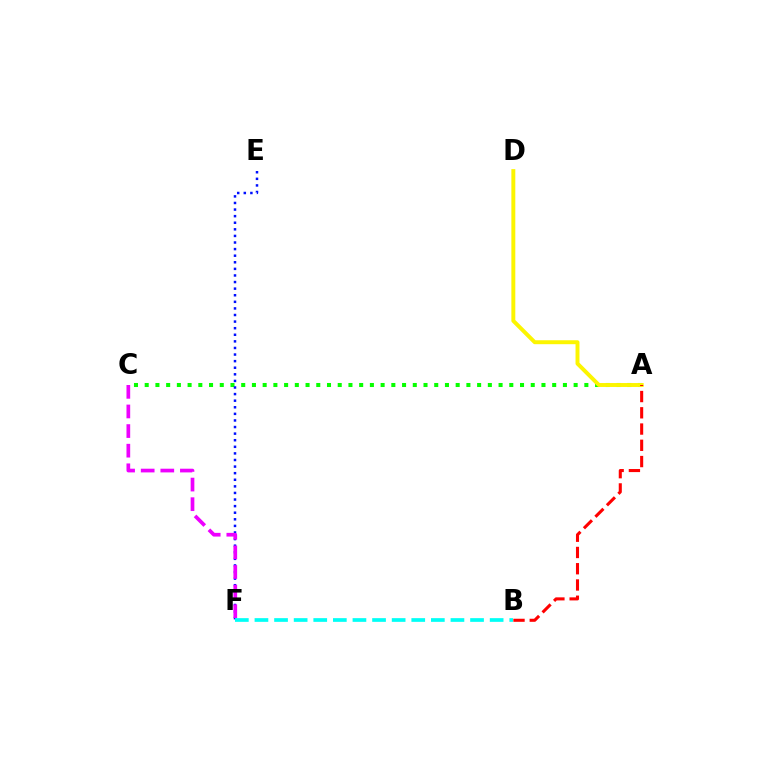{('A', 'C'): [{'color': '#08ff00', 'line_style': 'dotted', 'thickness': 2.91}], ('E', 'F'): [{'color': '#0010ff', 'line_style': 'dotted', 'thickness': 1.79}], ('C', 'F'): [{'color': '#ee00ff', 'line_style': 'dashed', 'thickness': 2.66}], ('B', 'F'): [{'color': '#00fff6', 'line_style': 'dashed', 'thickness': 2.66}], ('A', 'D'): [{'color': '#fcf500', 'line_style': 'solid', 'thickness': 2.84}], ('A', 'B'): [{'color': '#ff0000', 'line_style': 'dashed', 'thickness': 2.21}]}